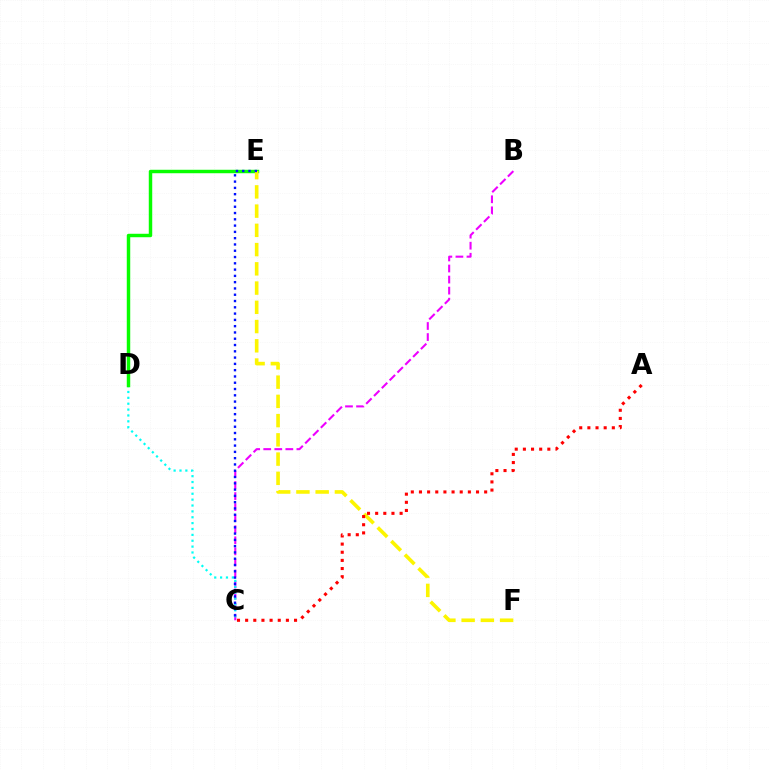{('B', 'C'): [{'color': '#ee00ff', 'line_style': 'dashed', 'thickness': 1.5}], ('C', 'D'): [{'color': '#00fff6', 'line_style': 'dotted', 'thickness': 1.6}], ('D', 'E'): [{'color': '#08ff00', 'line_style': 'solid', 'thickness': 2.49}], ('E', 'F'): [{'color': '#fcf500', 'line_style': 'dashed', 'thickness': 2.61}], ('C', 'E'): [{'color': '#0010ff', 'line_style': 'dotted', 'thickness': 1.71}], ('A', 'C'): [{'color': '#ff0000', 'line_style': 'dotted', 'thickness': 2.21}]}